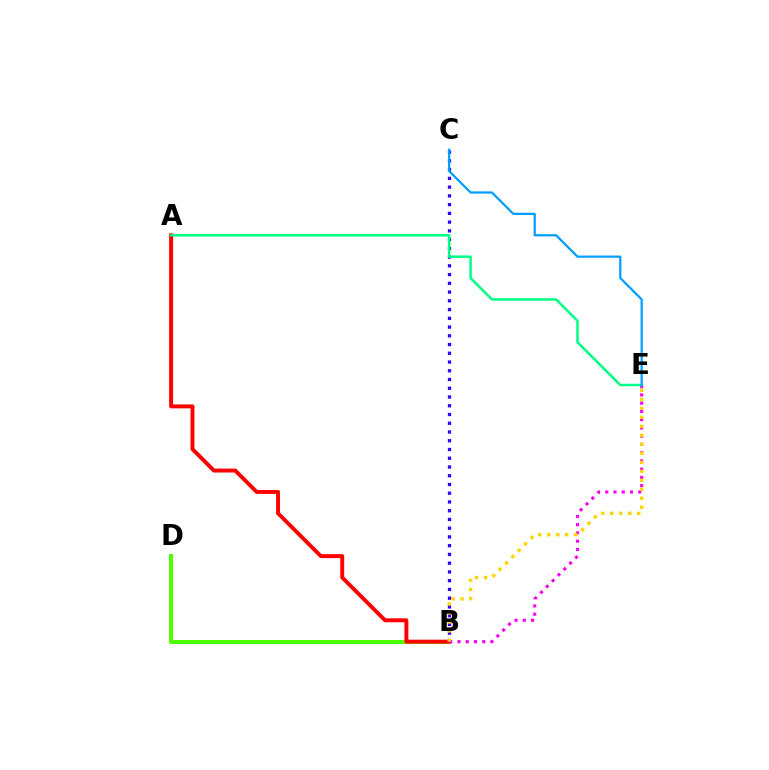{('B', 'D'): [{'color': '#4fff00', 'line_style': 'solid', 'thickness': 2.89}], ('B', 'C'): [{'color': '#3700ff', 'line_style': 'dotted', 'thickness': 2.38}], ('A', 'B'): [{'color': '#ff0000', 'line_style': 'solid', 'thickness': 2.84}], ('B', 'E'): [{'color': '#ff00ed', 'line_style': 'dotted', 'thickness': 2.24}, {'color': '#ffd500', 'line_style': 'dotted', 'thickness': 2.44}], ('A', 'E'): [{'color': '#00ff86', 'line_style': 'solid', 'thickness': 1.81}], ('C', 'E'): [{'color': '#009eff', 'line_style': 'solid', 'thickness': 1.61}]}